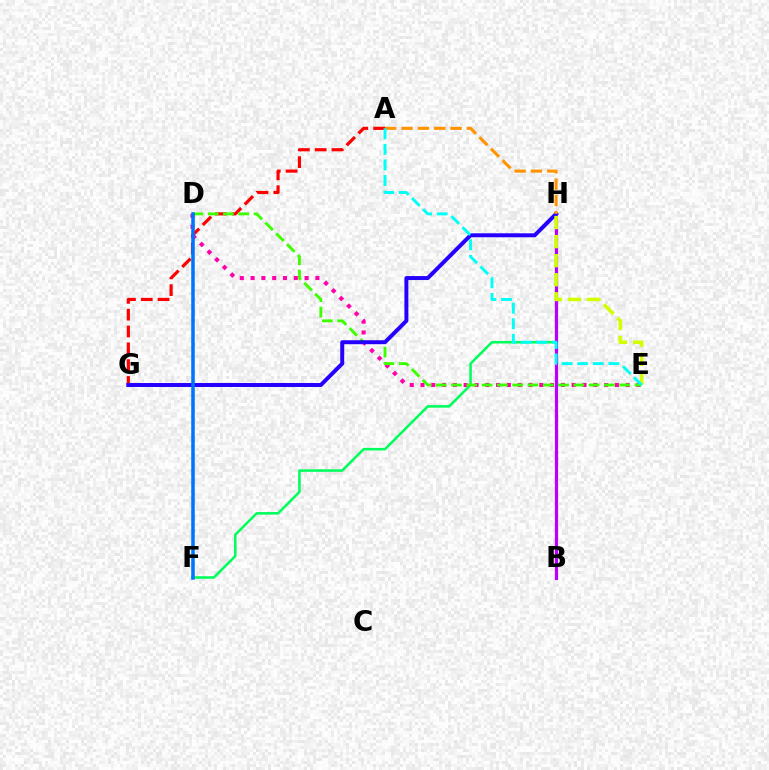{('D', 'E'): [{'color': '#ff00ac', 'line_style': 'dotted', 'thickness': 2.93}, {'color': '#3dff00', 'line_style': 'dashed', 'thickness': 2.08}], ('F', 'H'): [{'color': '#00ff5c', 'line_style': 'solid', 'thickness': 1.84}], ('B', 'H'): [{'color': '#b900ff', 'line_style': 'solid', 'thickness': 2.3}], ('A', 'G'): [{'color': '#ff0000', 'line_style': 'dashed', 'thickness': 2.29}], ('G', 'H'): [{'color': '#2500ff', 'line_style': 'solid', 'thickness': 2.86}], ('E', 'H'): [{'color': '#d1ff00', 'line_style': 'dashed', 'thickness': 2.59}], ('A', 'H'): [{'color': '#ff9400', 'line_style': 'dashed', 'thickness': 2.22}], ('D', 'F'): [{'color': '#0074ff', 'line_style': 'solid', 'thickness': 2.54}], ('A', 'E'): [{'color': '#00fff6', 'line_style': 'dashed', 'thickness': 2.12}]}